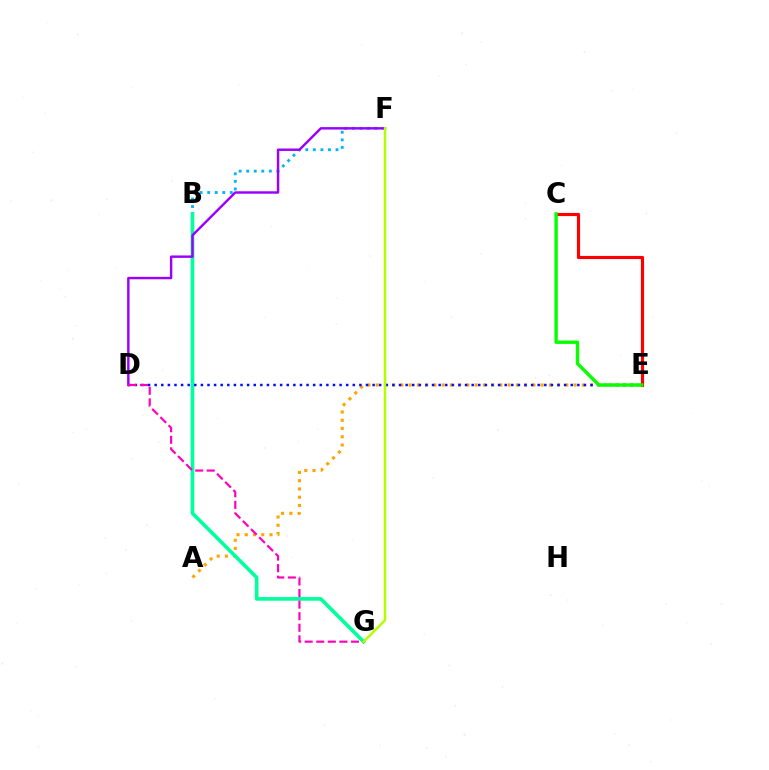{('A', 'E'): [{'color': '#ffa500', 'line_style': 'dotted', 'thickness': 2.24}], ('B', 'F'): [{'color': '#00b5ff', 'line_style': 'dotted', 'thickness': 2.05}], ('B', 'G'): [{'color': '#00ff9d', 'line_style': 'solid', 'thickness': 2.64}], ('C', 'E'): [{'color': '#ff0000', 'line_style': 'solid', 'thickness': 2.27}, {'color': '#08ff00', 'line_style': 'solid', 'thickness': 2.43}], ('D', 'E'): [{'color': '#0010ff', 'line_style': 'dotted', 'thickness': 1.79}], ('D', 'F'): [{'color': '#9b00ff', 'line_style': 'solid', 'thickness': 1.75}], ('D', 'G'): [{'color': '#ff00bd', 'line_style': 'dashed', 'thickness': 1.57}], ('F', 'G'): [{'color': '#b3ff00', 'line_style': 'solid', 'thickness': 1.81}]}